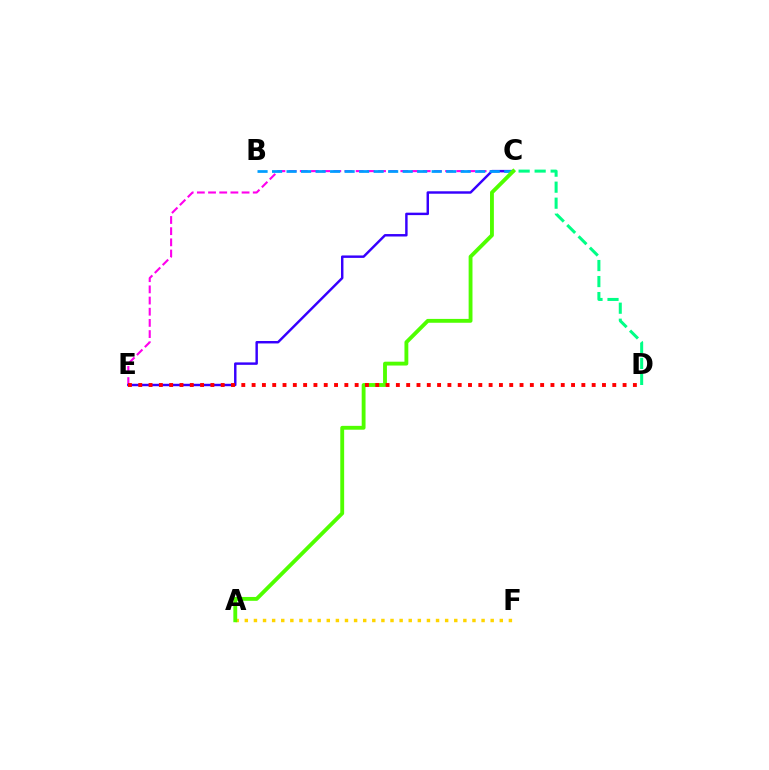{('C', 'E'): [{'color': '#ff00ed', 'line_style': 'dashed', 'thickness': 1.52}, {'color': '#3700ff', 'line_style': 'solid', 'thickness': 1.76}], ('B', 'C'): [{'color': '#009eff', 'line_style': 'dashed', 'thickness': 1.97}], ('C', 'D'): [{'color': '#00ff86', 'line_style': 'dashed', 'thickness': 2.18}], ('A', 'F'): [{'color': '#ffd500', 'line_style': 'dotted', 'thickness': 2.47}], ('A', 'C'): [{'color': '#4fff00', 'line_style': 'solid', 'thickness': 2.78}], ('D', 'E'): [{'color': '#ff0000', 'line_style': 'dotted', 'thickness': 2.8}]}